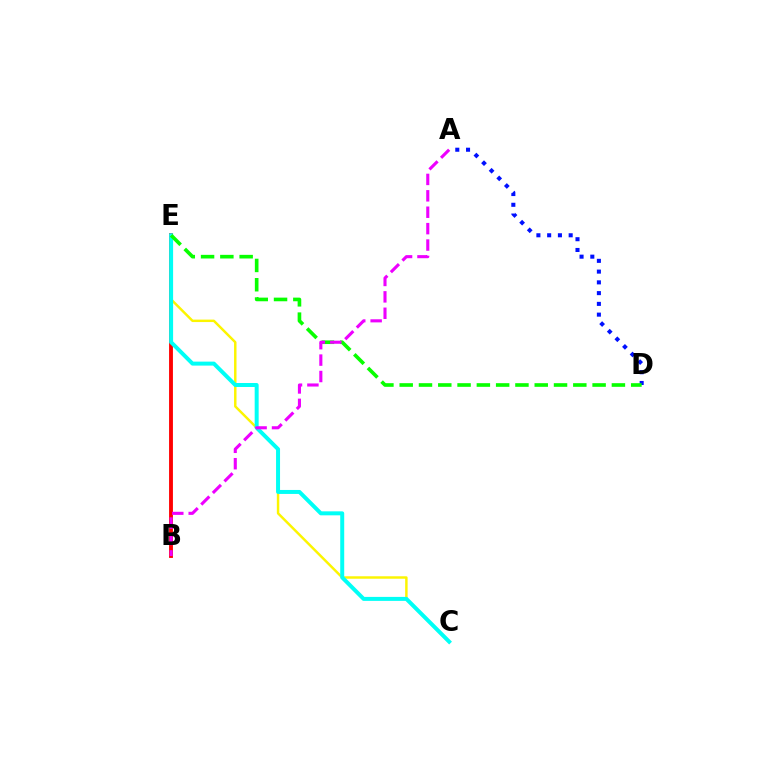{('C', 'E'): [{'color': '#fcf500', 'line_style': 'solid', 'thickness': 1.77}, {'color': '#00fff6', 'line_style': 'solid', 'thickness': 2.86}], ('B', 'E'): [{'color': '#ff0000', 'line_style': 'solid', 'thickness': 2.77}], ('A', 'D'): [{'color': '#0010ff', 'line_style': 'dotted', 'thickness': 2.92}], ('D', 'E'): [{'color': '#08ff00', 'line_style': 'dashed', 'thickness': 2.62}], ('A', 'B'): [{'color': '#ee00ff', 'line_style': 'dashed', 'thickness': 2.23}]}